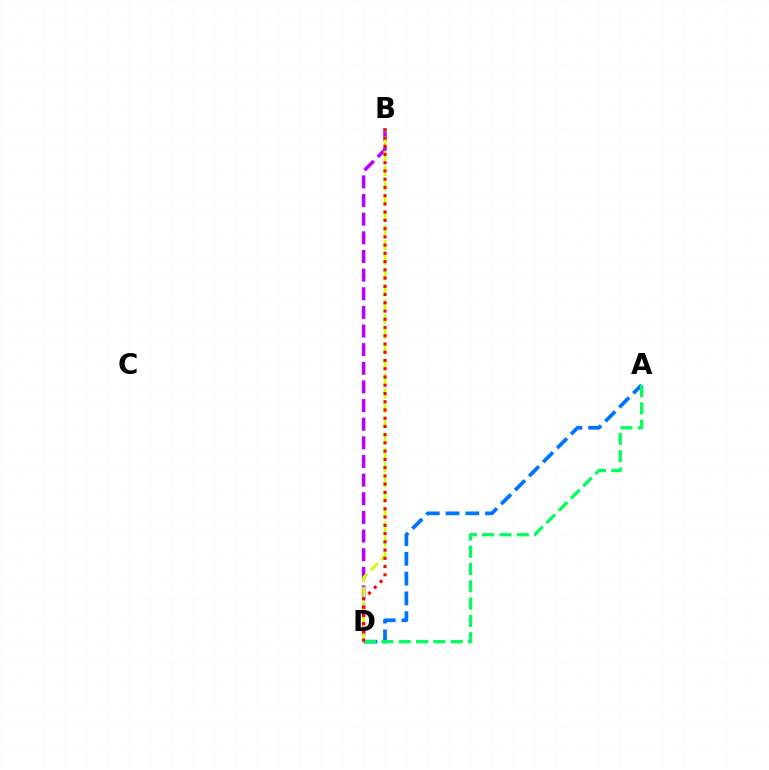{('A', 'D'): [{'color': '#0074ff', 'line_style': 'dashed', 'thickness': 2.69}, {'color': '#00ff5c', 'line_style': 'dashed', 'thickness': 2.35}], ('B', 'D'): [{'color': '#b900ff', 'line_style': 'dashed', 'thickness': 2.53}, {'color': '#d1ff00', 'line_style': 'dashed', 'thickness': 2.01}, {'color': '#ff0000', 'line_style': 'dotted', 'thickness': 2.24}]}